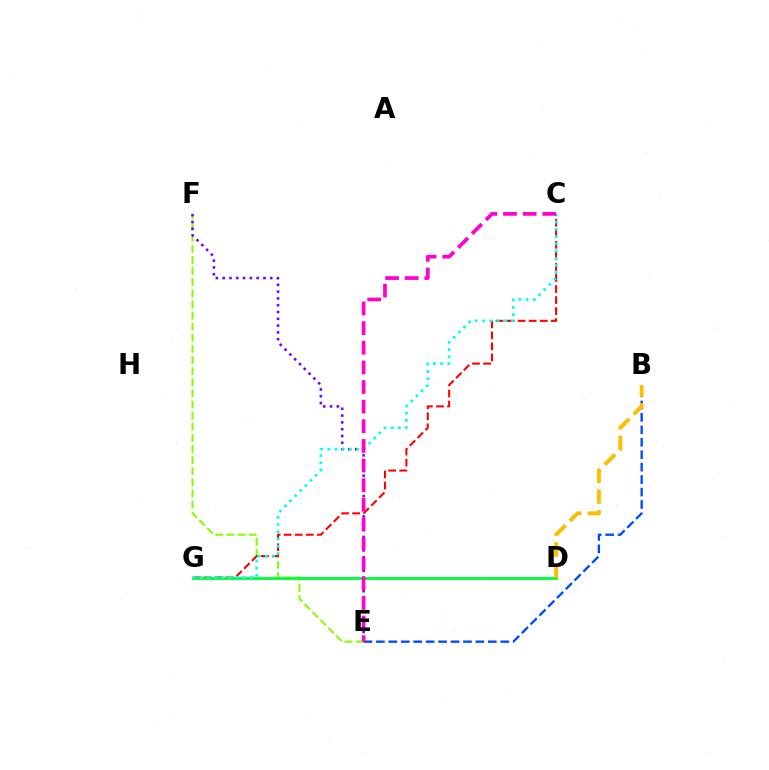{('E', 'F'): [{'color': '#84ff00', 'line_style': 'dashed', 'thickness': 1.51}, {'color': '#7200ff', 'line_style': 'dotted', 'thickness': 1.85}], ('C', 'G'): [{'color': '#ff0000', 'line_style': 'dashed', 'thickness': 1.5}, {'color': '#00fff6', 'line_style': 'dotted', 'thickness': 1.96}], ('D', 'G'): [{'color': '#00ff39', 'line_style': 'solid', 'thickness': 2.06}], ('B', 'E'): [{'color': '#004bff', 'line_style': 'dashed', 'thickness': 1.69}], ('B', 'D'): [{'color': '#ffbd00', 'line_style': 'dashed', 'thickness': 2.82}], ('C', 'E'): [{'color': '#ff00cf', 'line_style': 'dashed', 'thickness': 2.67}]}